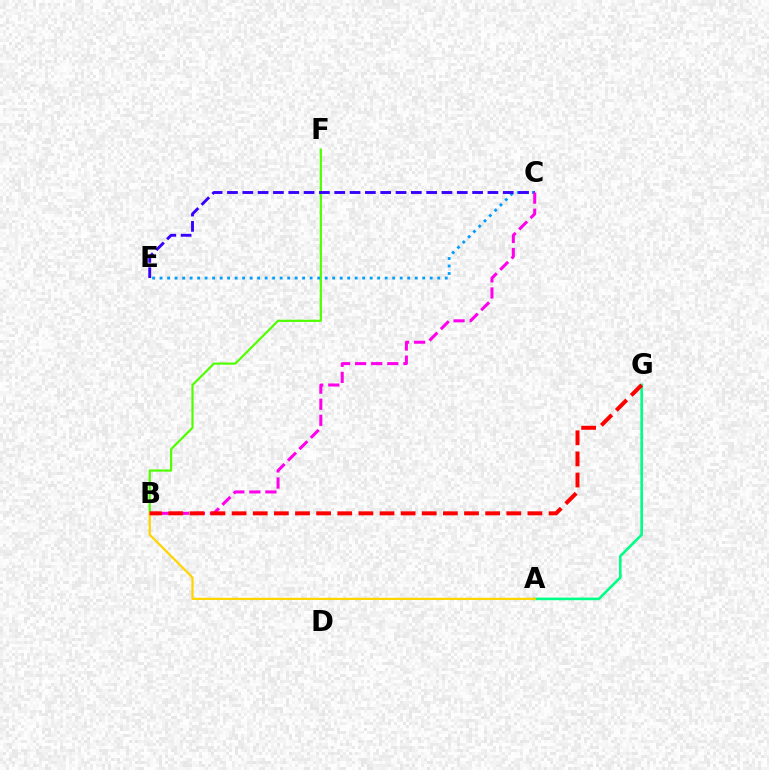{('B', 'F'): [{'color': '#4fff00', 'line_style': 'solid', 'thickness': 1.58}], ('A', 'G'): [{'color': '#00ff86', 'line_style': 'solid', 'thickness': 1.89}], ('C', 'E'): [{'color': '#009eff', 'line_style': 'dotted', 'thickness': 2.04}, {'color': '#3700ff', 'line_style': 'dashed', 'thickness': 2.08}], ('A', 'B'): [{'color': '#ffd500', 'line_style': 'solid', 'thickness': 1.61}], ('B', 'C'): [{'color': '#ff00ed', 'line_style': 'dashed', 'thickness': 2.18}], ('B', 'G'): [{'color': '#ff0000', 'line_style': 'dashed', 'thickness': 2.87}]}